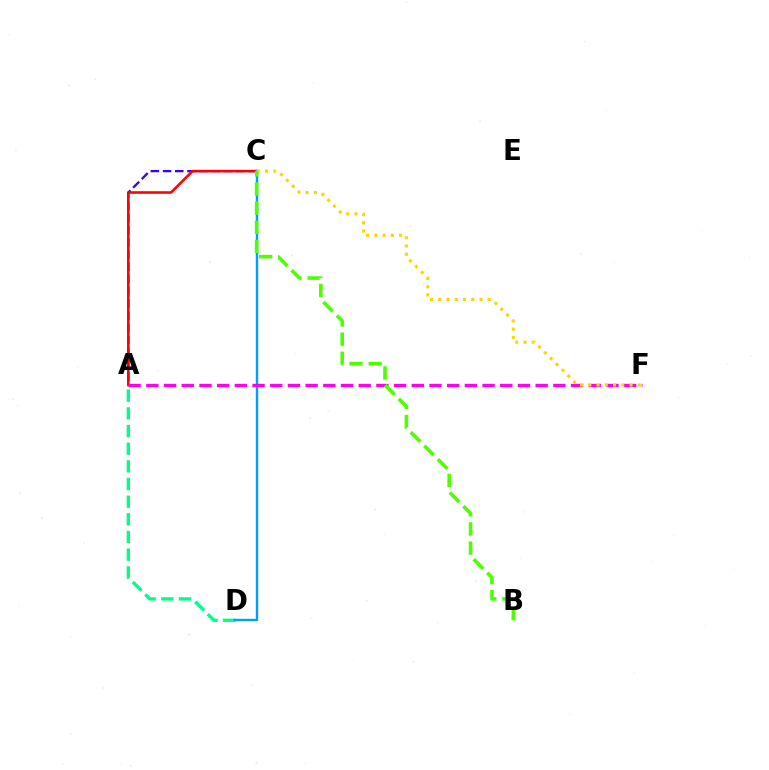{('A', 'C'): [{'color': '#3700ff', 'line_style': 'dashed', 'thickness': 1.66}, {'color': '#ff0000', 'line_style': 'solid', 'thickness': 1.86}], ('A', 'D'): [{'color': '#00ff86', 'line_style': 'dashed', 'thickness': 2.4}], ('C', 'D'): [{'color': '#009eff', 'line_style': 'solid', 'thickness': 1.74}], ('A', 'F'): [{'color': '#ff00ed', 'line_style': 'dashed', 'thickness': 2.4}], ('C', 'F'): [{'color': '#ffd500', 'line_style': 'dotted', 'thickness': 2.24}], ('B', 'C'): [{'color': '#4fff00', 'line_style': 'dashed', 'thickness': 2.6}]}